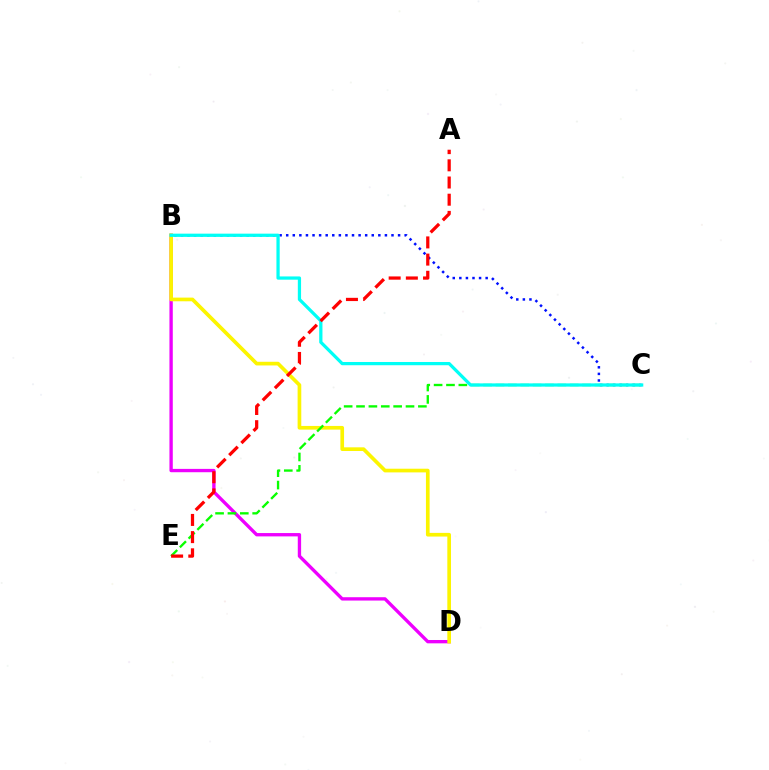{('B', 'C'): [{'color': '#0010ff', 'line_style': 'dotted', 'thickness': 1.79}, {'color': '#00fff6', 'line_style': 'solid', 'thickness': 2.33}], ('B', 'D'): [{'color': '#ee00ff', 'line_style': 'solid', 'thickness': 2.4}, {'color': '#fcf500', 'line_style': 'solid', 'thickness': 2.65}], ('C', 'E'): [{'color': '#08ff00', 'line_style': 'dashed', 'thickness': 1.68}], ('A', 'E'): [{'color': '#ff0000', 'line_style': 'dashed', 'thickness': 2.34}]}